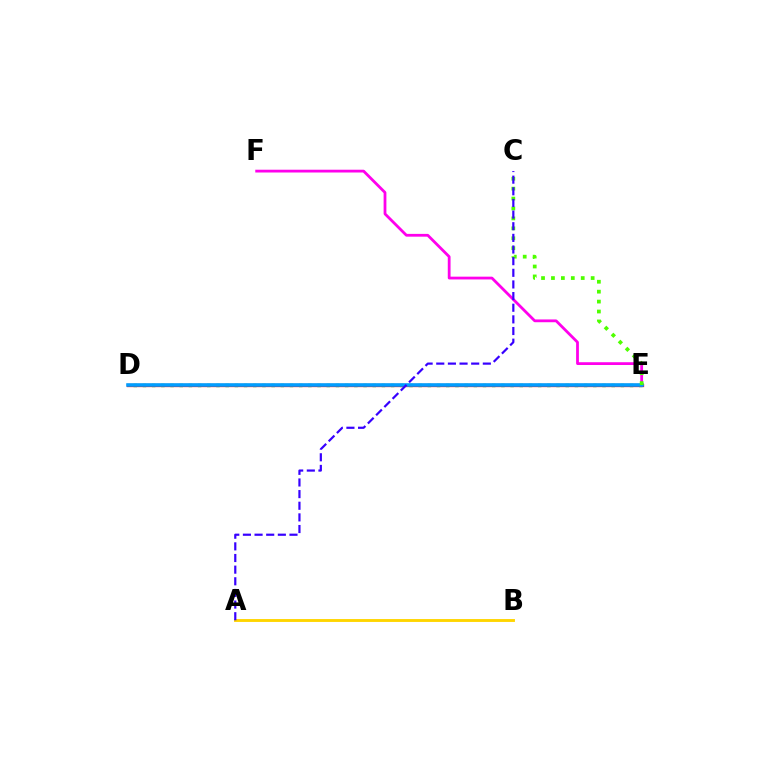{('D', 'E'): [{'color': '#00ff86', 'line_style': 'dotted', 'thickness': 2.5}, {'color': '#ff0000', 'line_style': 'solid', 'thickness': 2.36}, {'color': '#009eff', 'line_style': 'solid', 'thickness': 2.57}], ('E', 'F'): [{'color': '#ff00ed', 'line_style': 'solid', 'thickness': 2.0}], ('C', 'E'): [{'color': '#4fff00', 'line_style': 'dotted', 'thickness': 2.7}], ('A', 'B'): [{'color': '#ffd500', 'line_style': 'solid', 'thickness': 2.07}], ('A', 'C'): [{'color': '#3700ff', 'line_style': 'dashed', 'thickness': 1.58}]}